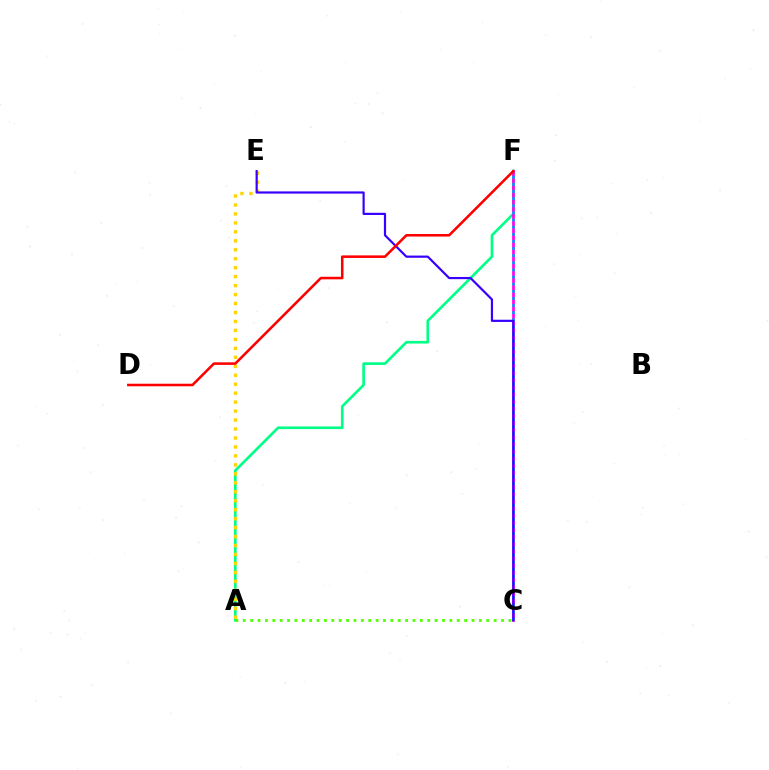{('A', 'F'): [{'color': '#00ff86', 'line_style': 'solid', 'thickness': 1.9}], ('C', 'F'): [{'color': '#ff00ed', 'line_style': 'solid', 'thickness': 1.93}, {'color': '#009eff', 'line_style': 'dotted', 'thickness': 1.94}], ('A', 'E'): [{'color': '#ffd500', 'line_style': 'dotted', 'thickness': 2.44}], ('C', 'E'): [{'color': '#3700ff', 'line_style': 'solid', 'thickness': 1.58}], ('D', 'F'): [{'color': '#ff0000', 'line_style': 'solid', 'thickness': 1.84}], ('A', 'C'): [{'color': '#4fff00', 'line_style': 'dotted', 'thickness': 2.0}]}